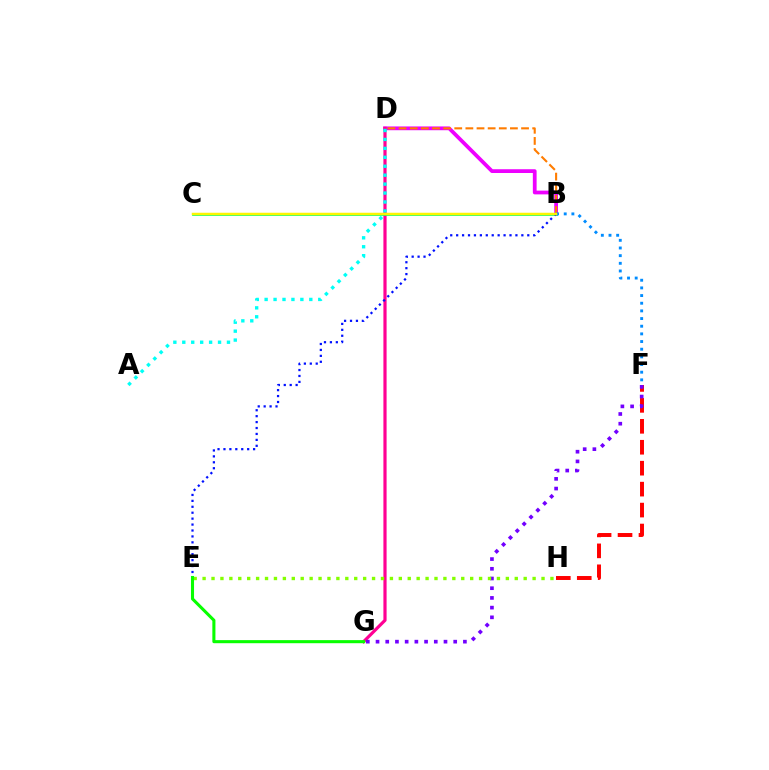{('B', 'D'): [{'color': '#ee00ff', 'line_style': 'solid', 'thickness': 2.71}, {'color': '#ff7c00', 'line_style': 'dashed', 'thickness': 1.51}], ('D', 'G'): [{'color': '#ff0094', 'line_style': 'solid', 'thickness': 2.29}], ('B', 'C'): [{'color': '#00ff74', 'line_style': 'solid', 'thickness': 1.97}, {'color': '#fcf500', 'line_style': 'solid', 'thickness': 1.79}], ('B', 'F'): [{'color': '#008cff', 'line_style': 'dotted', 'thickness': 2.08}], ('F', 'H'): [{'color': '#ff0000', 'line_style': 'dashed', 'thickness': 2.85}], ('A', 'D'): [{'color': '#00fff6', 'line_style': 'dotted', 'thickness': 2.43}], ('F', 'G'): [{'color': '#7200ff', 'line_style': 'dotted', 'thickness': 2.64}], ('B', 'E'): [{'color': '#0010ff', 'line_style': 'dotted', 'thickness': 1.61}], ('E', 'H'): [{'color': '#84ff00', 'line_style': 'dotted', 'thickness': 2.42}], ('E', 'G'): [{'color': '#08ff00', 'line_style': 'solid', 'thickness': 2.21}]}